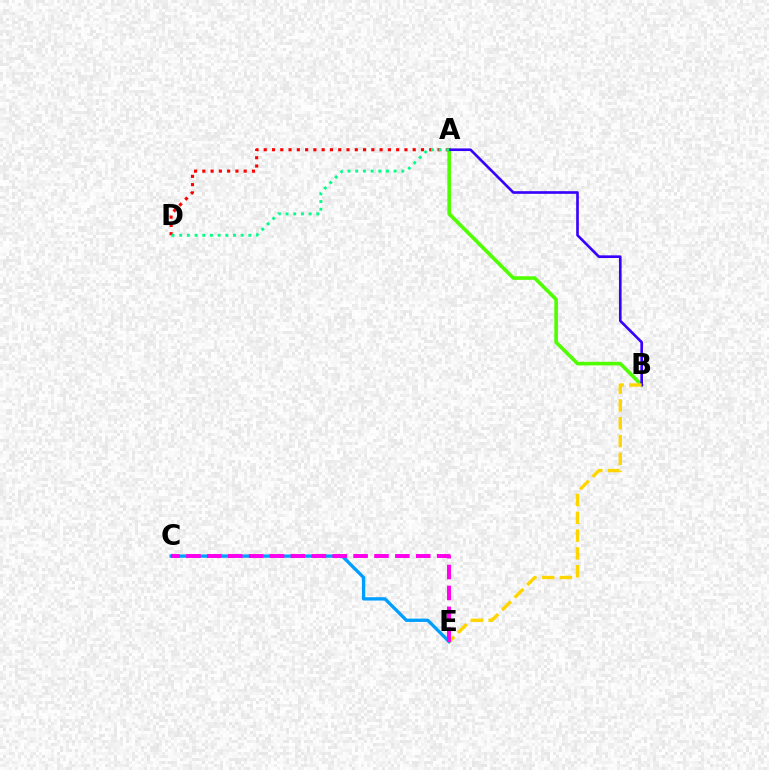{('C', 'E'): [{'color': '#009eff', 'line_style': 'solid', 'thickness': 2.38}, {'color': '#ff00ed', 'line_style': 'dashed', 'thickness': 2.84}], ('A', 'B'): [{'color': '#4fff00', 'line_style': 'solid', 'thickness': 2.6}, {'color': '#3700ff', 'line_style': 'solid', 'thickness': 1.9}], ('B', 'E'): [{'color': '#ffd500', 'line_style': 'dashed', 'thickness': 2.42}], ('A', 'D'): [{'color': '#ff0000', 'line_style': 'dotted', 'thickness': 2.25}, {'color': '#00ff86', 'line_style': 'dotted', 'thickness': 2.09}]}